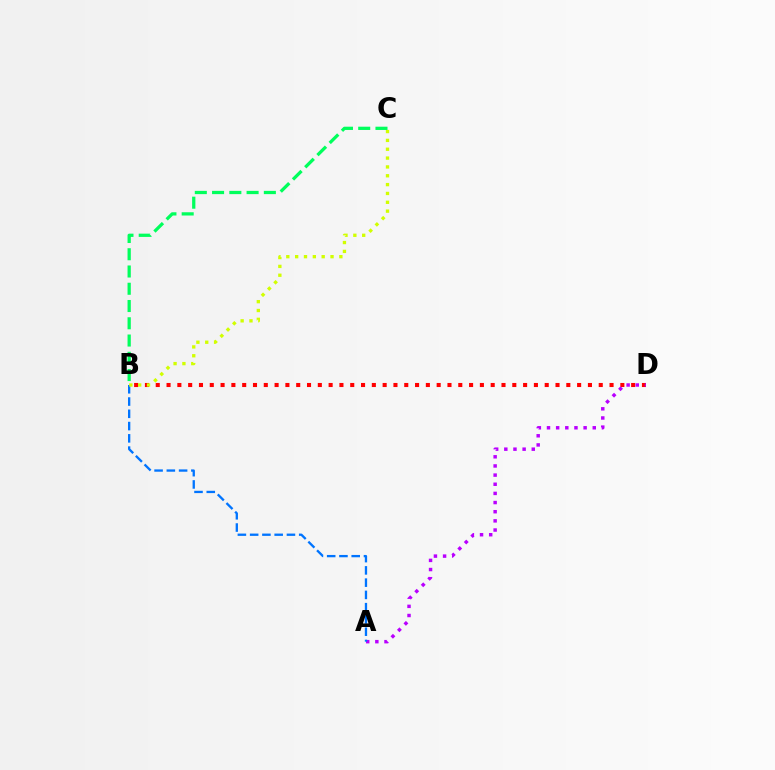{('B', 'D'): [{'color': '#ff0000', 'line_style': 'dotted', 'thickness': 2.94}], ('A', 'D'): [{'color': '#b900ff', 'line_style': 'dotted', 'thickness': 2.49}], ('A', 'B'): [{'color': '#0074ff', 'line_style': 'dashed', 'thickness': 1.67}], ('B', 'C'): [{'color': '#d1ff00', 'line_style': 'dotted', 'thickness': 2.4}, {'color': '#00ff5c', 'line_style': 'dashed', 'thickness': 2.34}]}